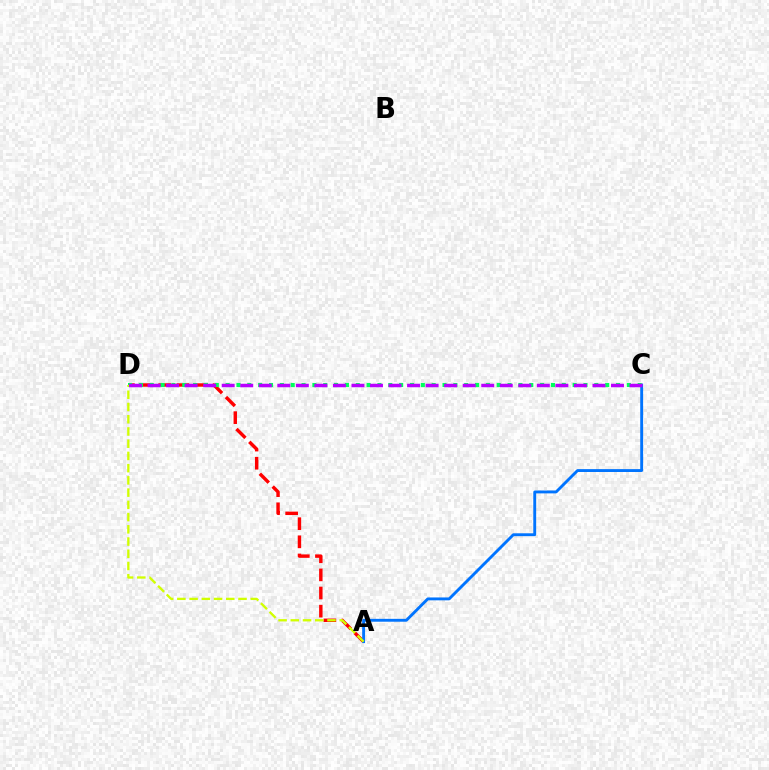{('A', 'D'): [{'color': '#ff0000', 'line_style': 'dashed', 'thickness': 2.46}, {'color': '#d1ff00', 'line_style': 'dashed', 'thickness': 1.66}], ('A', 'C'): [{'color': '#0074ff', 'line_style': 'solid', 'thickness': 2.07}], ('C', 'D'): [{'color': '#00ff5c', 'line_style': 'dotted', 'thickness': 2.95}, {'color': '#b900ff', 'line_style': 'dashed', 'thickness': 2.52}]}